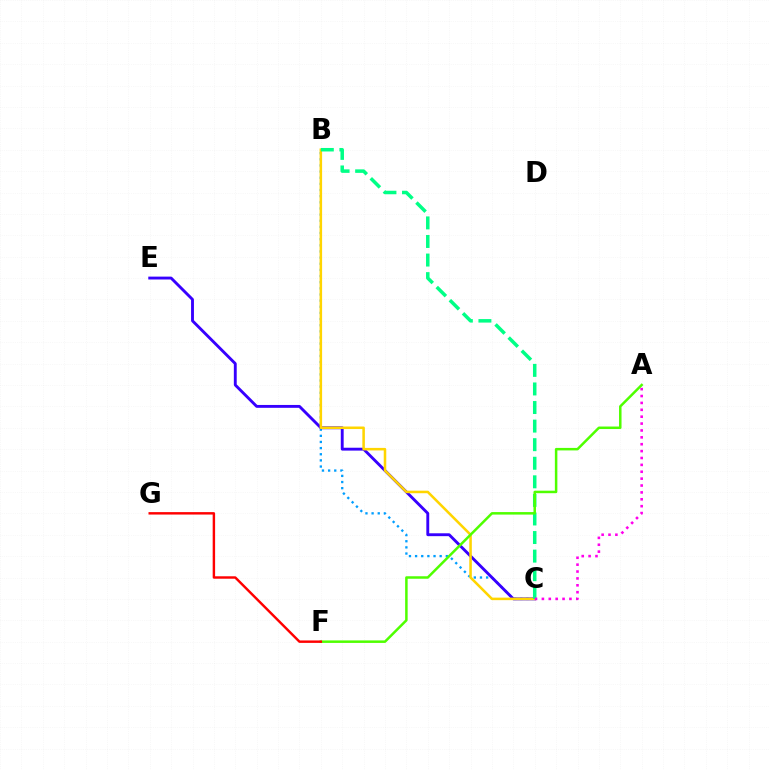{('B', 'C'): [{'color': '#009eff', 'line_style': 'dotted', 'thickness': 1.67}, {'color': '#ffd500', 'line_style': 'solid', 'thickness': 1.83}, {'color': '#00ff86', 'line_style': 'dashed', 'thickness': 2.52}], ('C', 'E'): [{'color': '#3700ff', 'line_style': 'solid', 'thickness': 2.07}], ('A', 'F'): [{'color': '#4fff00', 'line_style': 'solid', 'thickness': 1.8}], ('A', 'C'): [{'color': '#ff00ed', 'line_style': 'dotted', 'thickness': 1.87}], ('F', 'G'): [{'color': '#ff0000', 'line_style': 'solid', 'thickness': 1.75}]}